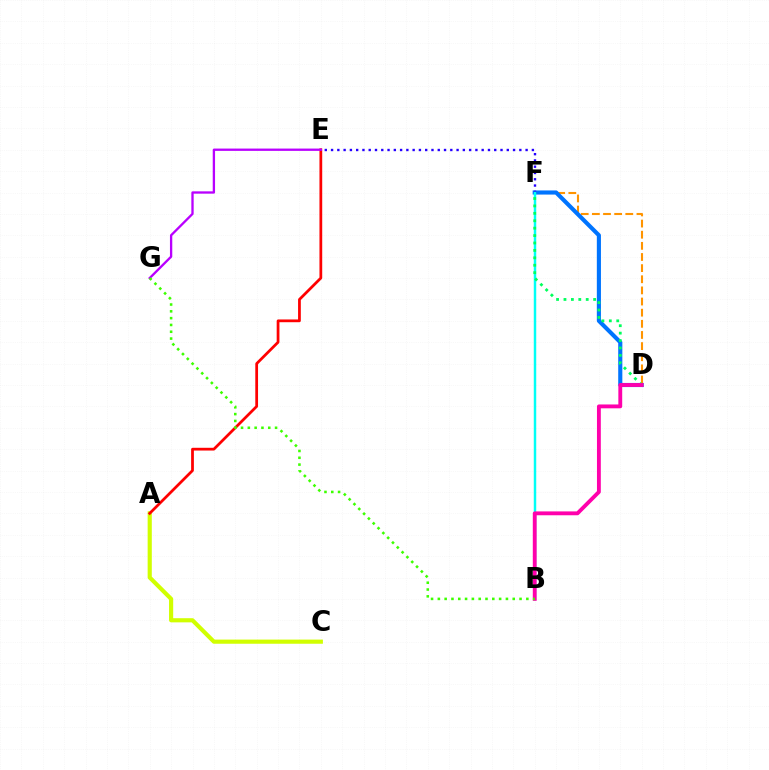{('D', 'F'): [{'color': '#ff9400', 'line_style': 'dashed', 'thickness': 1.51}, {'color': '#0074ff', 'line_style': 'solid', 'thickness': 2.97}, {'color': '#00ff5c', 'line_style': 'dotted', 'thickness': 2.01}], ('E', 'F'): [{'color': '#2500ff', 'line_style': 'dotted', 'thickness': 1.71}], ('A', 'C'): [{'color': '#d1ff00', 'line_style': 'solid', 'thickness': 2.99}], ('B', 'F'): [{'color': '#00fff6', 'line_style': 'solid', 'thickness': 1.77}], ('A', 'E'): [{'color': '#ff0000', 'line_style': 'solid', 'thickness': 1.98}], ('E', 'G'): [{'color': '#b900ff', 'line_style': 'solid', 'thickness': 1.67}], ('B', 'D'): [{'color': '#ff00ac', 'line_style': 'solid', 'thickness': 2.78}], ('B', 'G'): [{'color': '#3dff00', 'line_style': 'dotted', 'thickness': 1.85}]}